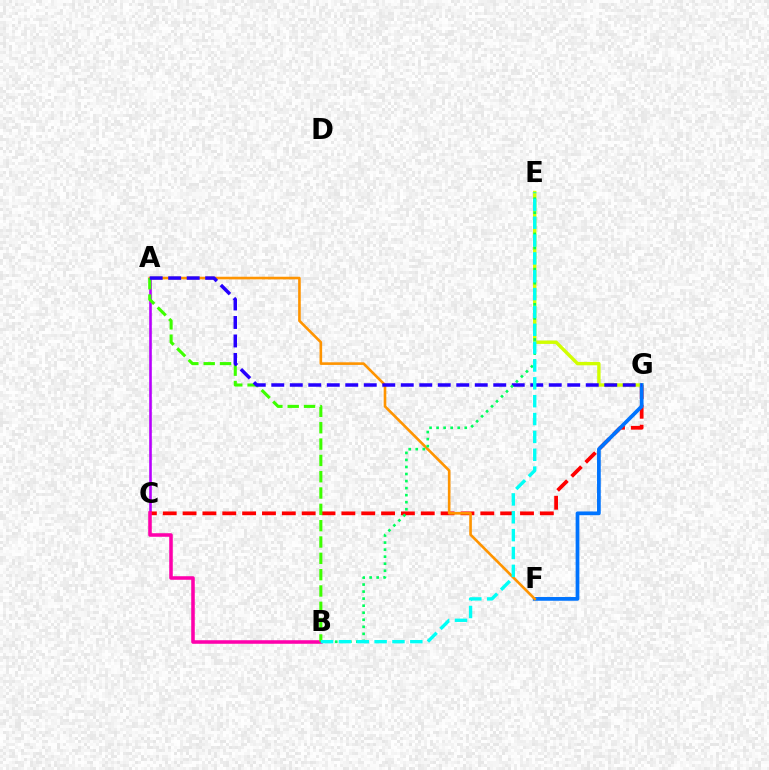{('A', 'C'): [{'color': '#b900ff', 'line_style': 'solid', 'thickness': 1.88}], ('C', 'G'): [{'color': '#ff0000', 'line_style': 'dashed', 'thickness': 2.7}], ('E', 'G'): [{'color': '#d1ff00', 'line_style': 'solid', 'thickness': 2.43}], ('F', 'G'): [{'color': '#0074ff', 'line_style': 'solid', 'thickness': 2.69}], ('B', 'C'): [{'color': '#ff00ac', 'line_style': 'solid', 'thickness': 2.55}], ('A', 'F'): [{'color': '#ff9400', 'line_style': 'solid', 'thickness': 1.89}], ('A', 'B'): [{'color': '#3dff00', 'line_style': 'dashed', 'thickness': 2.22}], ('A', 'G'): [{'color': '#2500ff', 'line_style': 'dashed', 'thickness': 2.51}], ('B', 'E'): [{'color': '#00ff5c', 'line_style': 'dotted', 'thickness': 1.91}, {'color': '#00fff6', 'line_style': 'dashed', 'thickness': 2.42}]}